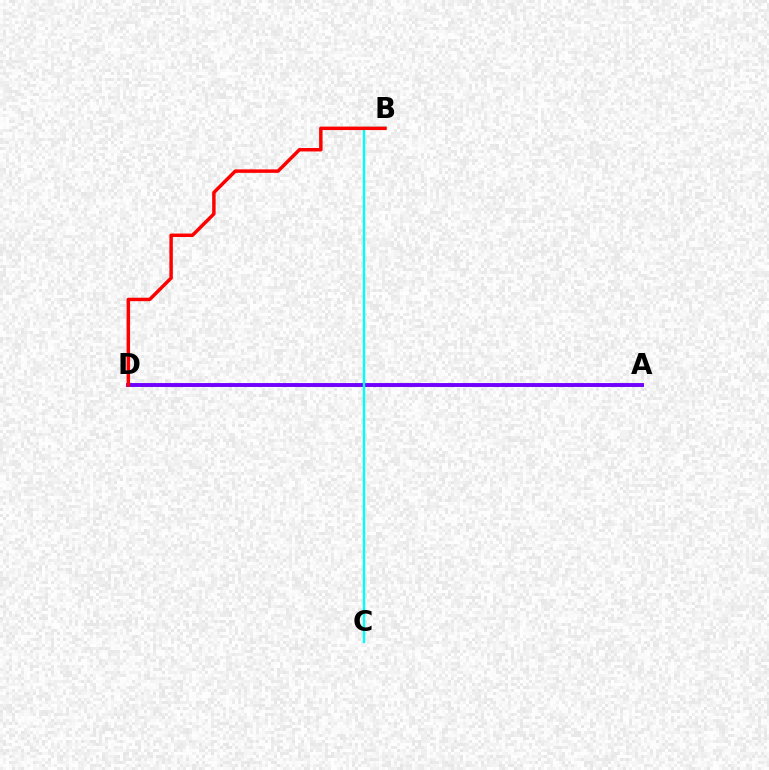{('A', 'D'): [{'color': '#84ff00', 'line_style': 'solid', 'thickness': 2.08}, {'color': '#7200ff', 'line_style': 'solid', 'thickness': 2.8}], ('B', 'C'): [{'color': '#00fff6', 'line_style': 'solid', 'thickness': 1.72}], ('B', 'D'): [{'color': '#ff0000', 'line_style': 'solid', 'thickness': 2.49}]}